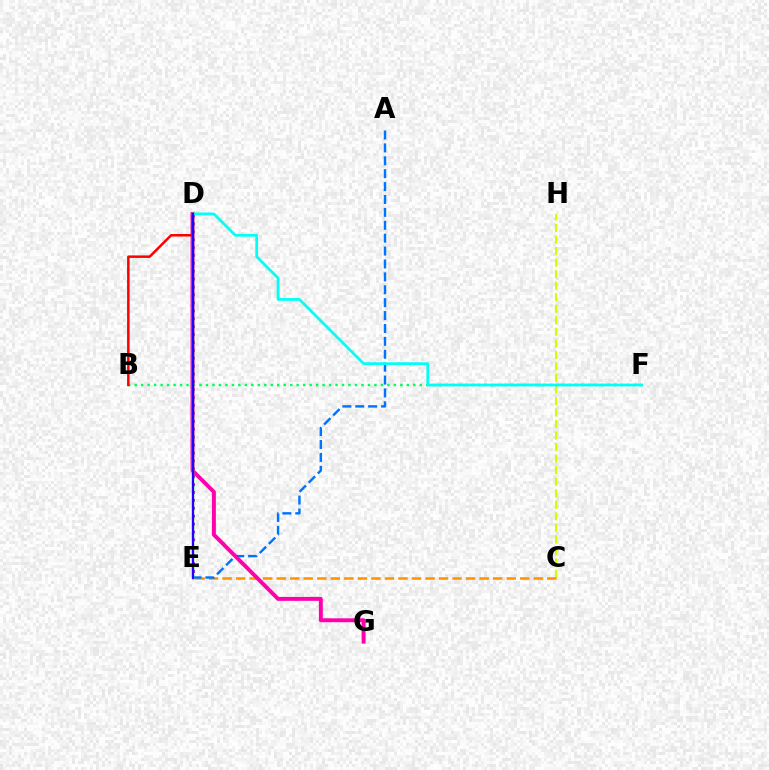{('C', 'H'): [{'color': '#d1ff00', 'line_style': 'dashed', 'thickness': 1.57}], ('C', 'E'): [{'color': '#ff9400', 'line_style': 'dashed', 'thickness': 1.84}], ('D', 'E'): [{'color': '#b900ff', 'line_style': 'dotted', 'thickness': 2.15}, {'color': '#3dff00', 'line_style': 'solid', 'thickness': 1.76}, {'color': '#2500ff', 'line_style': 'solid', 'thickness': 1.57}], ('B', 'F'): [{'color': '#00ff5c', 'line_style': 'dotted', 'thickness': 1.76}], ('A', 'E'): [{'color': '#0074ff', 'line_style': 'dashed', 'thickness': 1.75}], ('D', 'G'): [{'color': '#ff00ac', 'line_style': 'solid', 'thickness': 2.83}], ('D', 'F'): [{'color': '#00fff6', 'line_style': 'solid', 'thickness': 1.98}], ('B', 'D'): [{'color': '#ff0000', 'line_style': 'solid', 'thickness': 1.81}]}